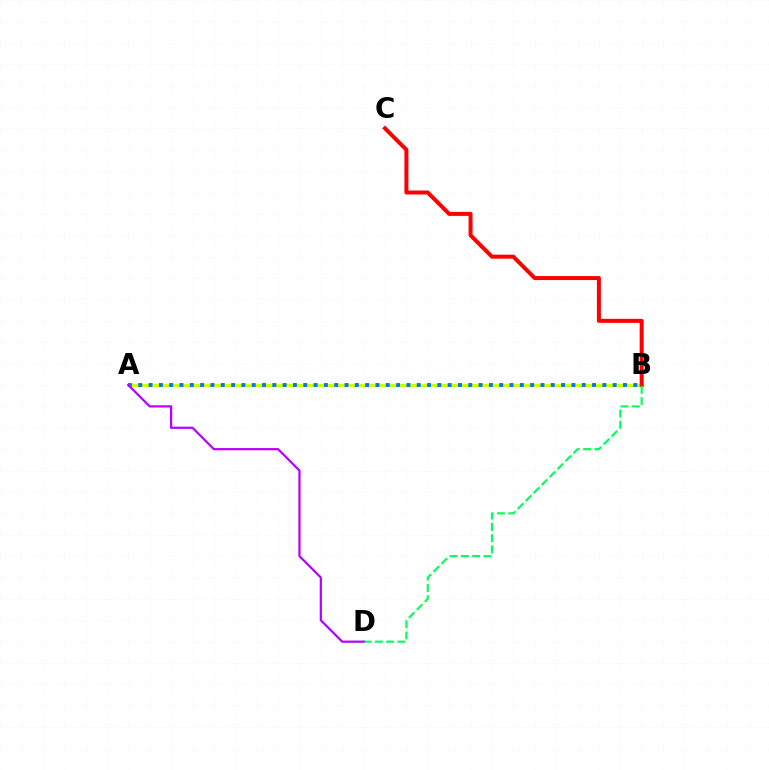{('A', 'B'): [{'color': '#d1ff00', 'line_style': 'solid', 'thickness': 2.4}, {'color': '#0074ff', 'line_style': 'dotted', 'thickness': 2.8}], ('B', 'C'): [{'color': '#ff0000', 'line_style': 'solid', 'thickness': 2.87}], ('B', 'D'): [{'color': '#00ff5c', 'line_style': 'dashed', 'thickness': 1.53}], ('A', 'D'): [{'color': '#b900ff', 'line_style': 'solid', 'thickness': 1.6}]}